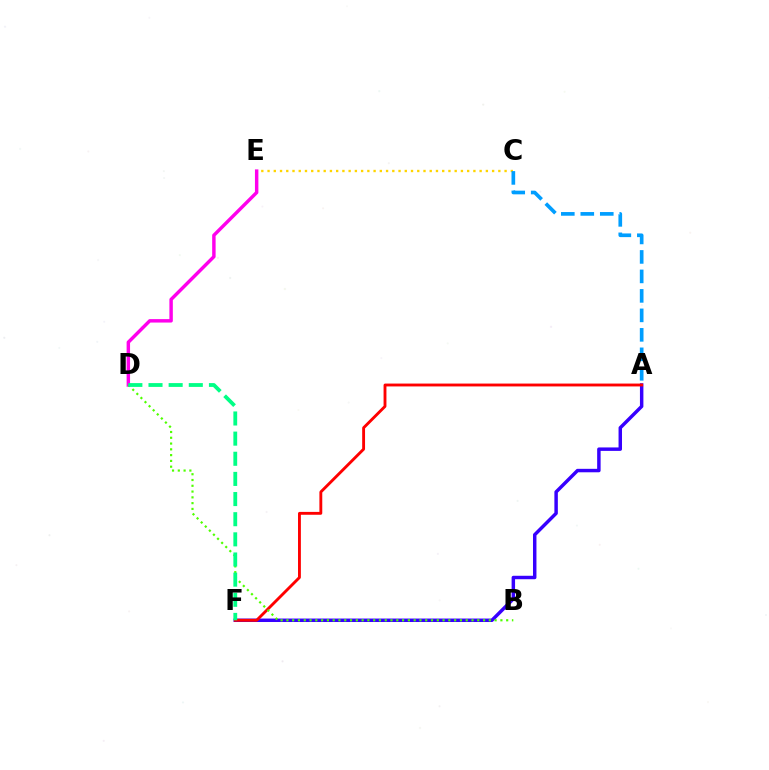{('A', 'F'): [{'color': '#3700ff', 'line_style': 'solid', 'thickness': 2.49}, {'color': '#ff0000', 'line_style': 'solid', 'thickness': 2.06}], ('C', 'E'): [{'color': '#ffd500', 'line_style': 'dotted', 'thickness': 1.69}], ('A', 'C'): [{'color': '#009eff', 'line_style': 'dashed', 'thickness': 2.65}], ('D', 'E'): [{'color': '#ff00ed', 'line_style': 'solid', 'thickness': 2.48}], ('B', 'D'): [{'color': '#4fff00', 'line_style': 'dotted', 'thickness': 1.57}], ('D', 'F'): [{'color': '#00ff86', 'line_style': 'dashed', 'thickness': 2.74}]}